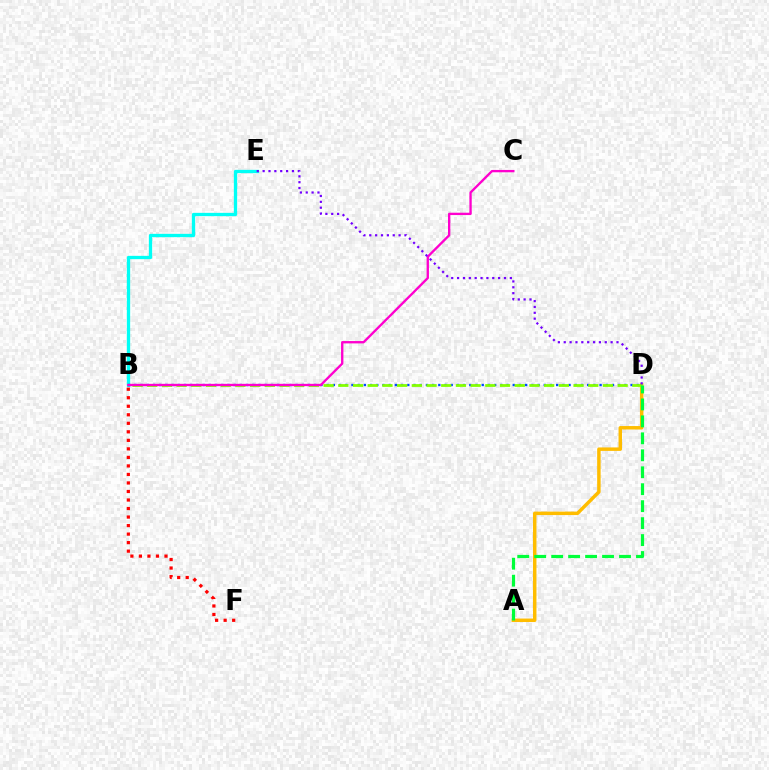{('A', 'D'): [{'color': '#ffbd00', 'line_style': 'solid', 'thickness': 2.49}, {'color': '#00ff39', 'line_style': 'dashed', 'thickness': 2.3}], ('B', 'E'): [{'color': '#00fff6', 'line_style': 'solid', 'thickness': 2.38}], ('B', 'D'): [{'color': '#004bff', 'line_style': 'dotted', 'thickness': 1.69}, {'color': '#84ff00', 'line_style': 'dashed', 'thickness': 2.0}], ('B', 'C'): [{'color': '#ff00cf', 'line_style': 'solid', 'thickness': 1.69}], ('B', 'F'): [{'color': '#ff0000', 'line_style': 'dotted', 'thickness': 2.32}], ('D', 'E'): [{'color': '#7200ff', 'line_style': 'dotted', 'thickness': 1.59}]}